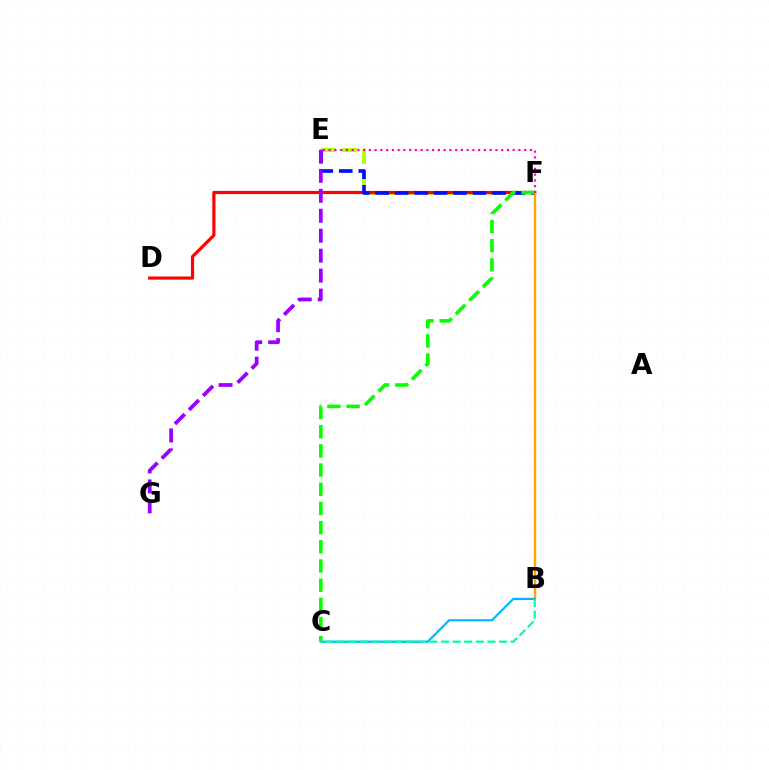{('E', 'F'): [{'color': '#b3ff00', 'line_style': 'dashed', 'thickness': 2.87}, {'color': '#0010ff', 'line_style': 'dashed', 'thickness': 2.65}, {'color': '#ff00bd', 'line_style': 'dotted', 'thickness': 1.56}], ('D', 'F'): [{'color': '#ff0000', 'line_style': 'solid', 'thickness': 2.29}], ('E', 'G'): [{'color': '#9b00ff', 'line_style': 'dashed', 'thickness': 2.71}], ('B', 'F'): [{'color': '#ffa500', 'line_style': 'solid', 'thickness': 1.73}], ('B', 'C'): [{'color': '#00b5ff', 'line_style': 'solid', 'thickness': 1.56}, {'color': '#00ff9d', 'line_style': 'dashed', 'thickness': 1.57}], ('C', 'F'): [{'color': '#08ff00', 'line_style': 'dashed', 'thickness': 2.61}]}